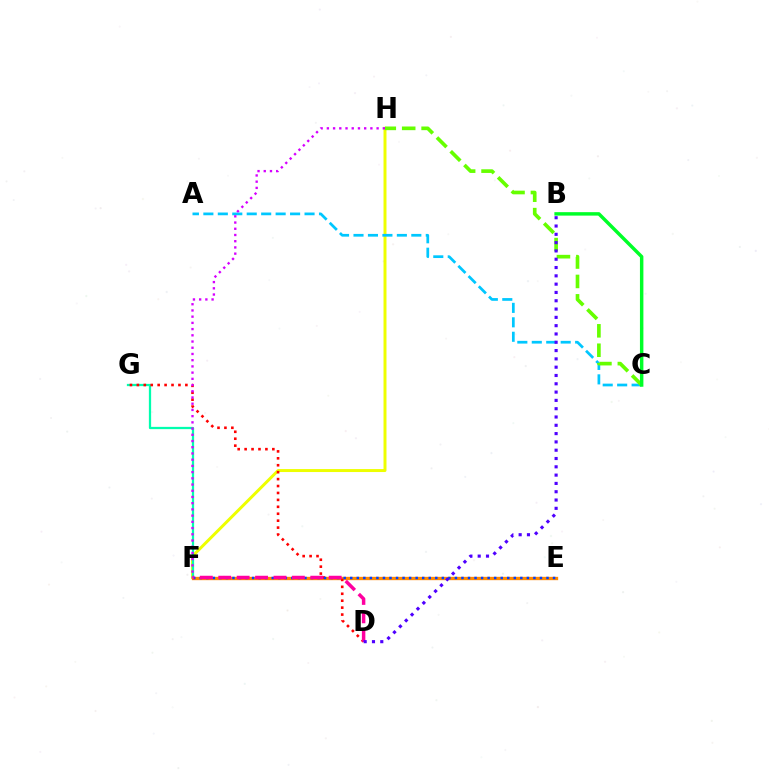{('F', 'H'): [{'color': '#eeff00', 'line_style': 'solid', 'thickness': 2.14}, {'color': '#d600ff', 'line_style': 'dotted', 'thickness': 1.69}], ('F', 'G'): [{'color': '#00ffaf', 'line_style': 'solid', 'thickness': 1.63}], ('E', 'F'): [{'color': '#ff8800', 'line_style': 'solid', 'thickness': 2.4}, {'color': '#003fff', 'line_style': 'dotted', 'thickness': 1.78}], ('D', 'G'): [{'color': '#ff0000', 'line_style': 'dotted', 'thickness': 1.88}], ('A', 'C'): [{'color': '#00c7ff', 'line_style': 'dashed', 'thickness': 1.96}], ('C', 'H'): [{'color': '#66ff00', 'line_style': 'dashed', 'thickness': 2.64}], ('B', 'C'): [{'color': '#00ff27', 'line_style': 'solid', 'thickness': 2.48}], ('D', 'F'): [{'color': '#ff00a0', 'line_style': 'dashed', 'thickness': 2.5}], ('B', 'D'): [{'color': '#4f00ff', 'line_style': 'dotted', 'thickness': 2.26}]}